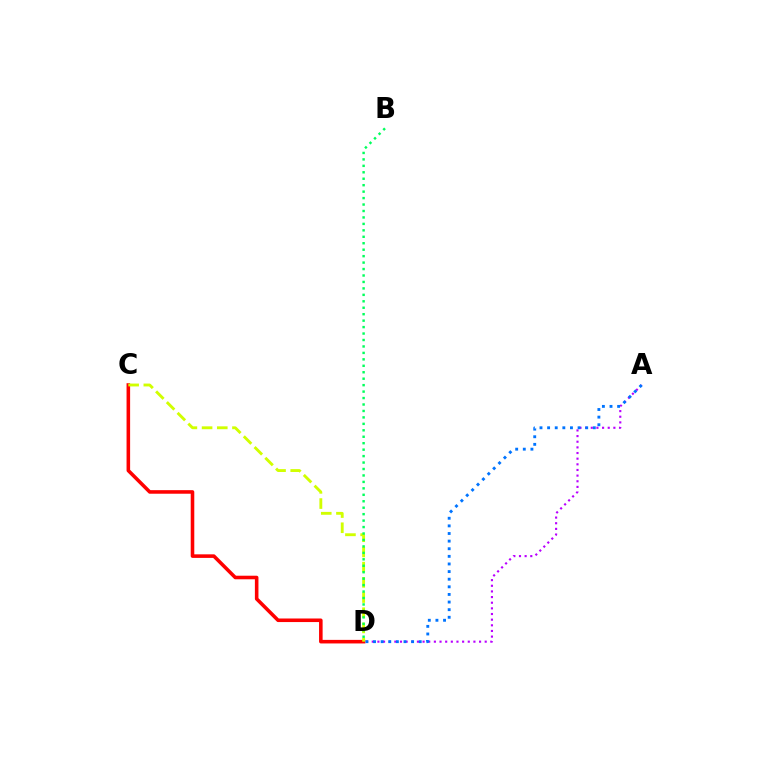{('A', 'D'): [{'color': '#b900ff', 'line_style': 'dotted', 'thickness': 1.53}, {'color': '#0074ff', 'line_style': 'dotted', 'thickness': 2.07}], ('C', 'D'): [{'color': '#ff0000', 'line_style': 'solid', 'thickness': 2.57}, {'color': '#d1ff00', 'line_style': 'dashed', 'thickness': 2.06}], ('B', 'D'): [{'color': '#00ff5c', 'line_style': 'dotted', 'thickness': 1.75}]}